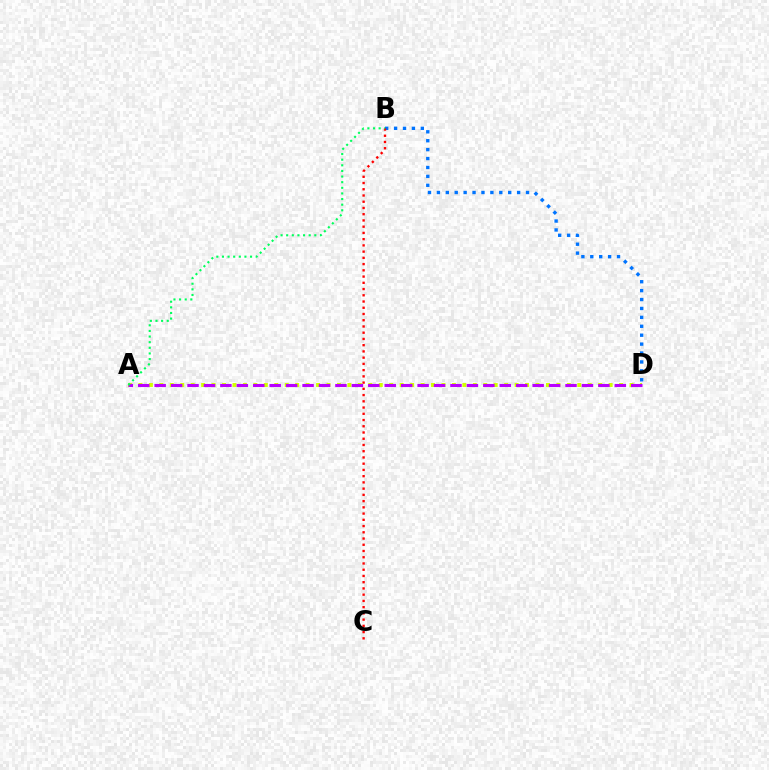{('B', 'D'): [{'color': '#0074ff', 'line_style': 'dotted', 'thickness': 2.42}], ('B', 'C'): [{'color': '#ff0000', 'line_style': 'dotted', 'thickness': 1.69}], ('A', 'D'): [{'color': '#d1ff00', 'line_style': 'dotted', 'thickness': 2.84}, {'color': '#b900ff', 'line_style': 'dashed', 'thickness': 2.23}], ('A', 'B'): [{'color': '#00ff5c', 'line_style': 'dotted', 'thickness': 1.53}]}